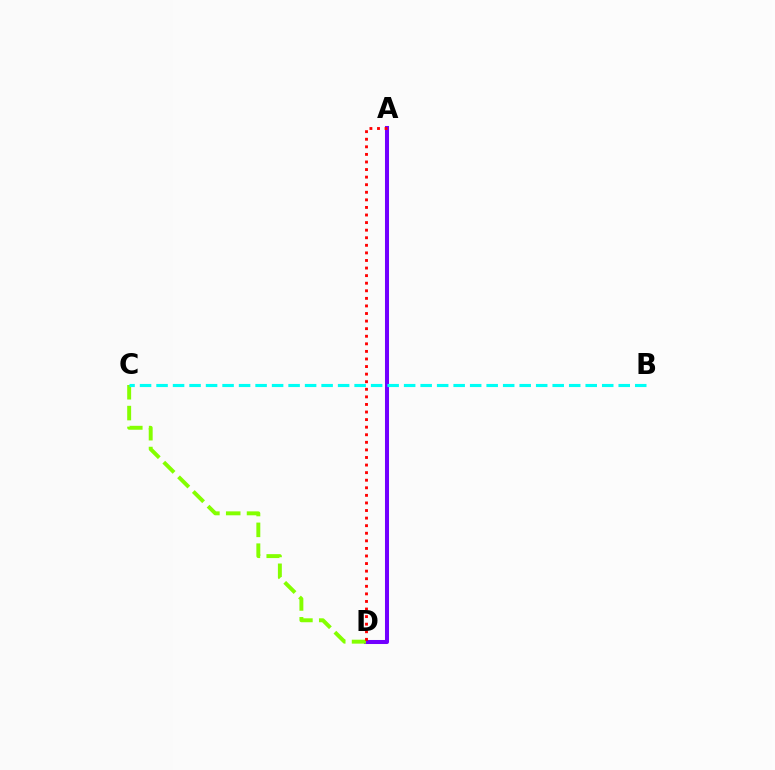{('A', 'D'): [{'color': '#7200ff', 'line_style': 'solid', 'thickness': 2.91}, {'color': '#ff0000', 'line_style': 'dotted', 'thickness': 2.06}], ('C', 'D'): [{'color': '#84ff00', 'line_style': 'dashed', 'thickness': 2.83}], ('B', 'C'): [{'color': '#00fff6', 'line_style': 'dashed', 'thickness': 2.24}]}